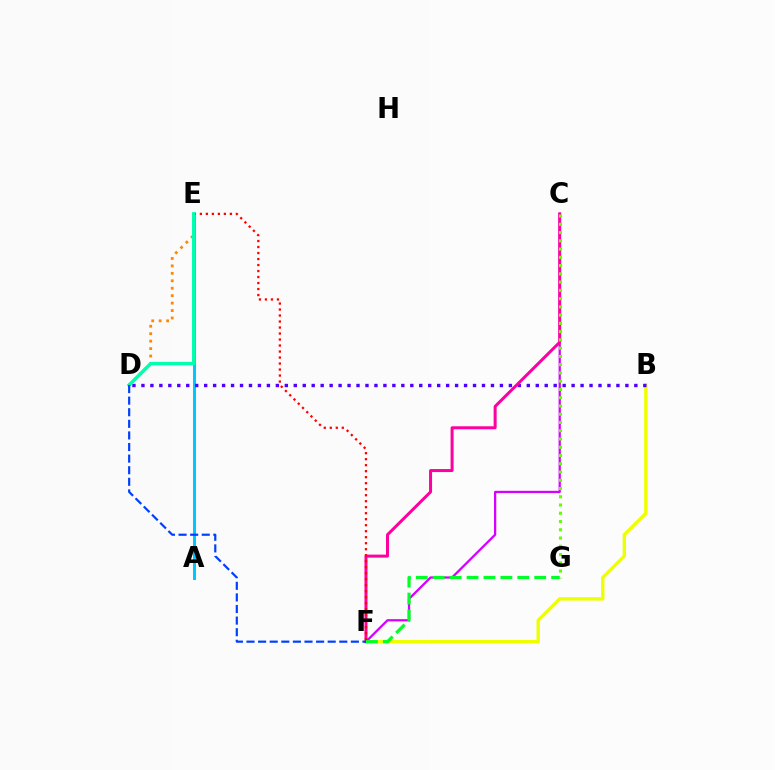{('B', 'F'): [{'color': '#eeff00', 'line_style': 'solid', 'thickness': 2.43}], ('D', 'E'): [{'color': '#ff8800', 'line_style': 'dotted', 'thickness': 2.02}, {'color': '#00ffaf', 'line_style': 'solid', 'thickness': 2.52}], ('C', 'F'): [{'color': '#d600ff', 'line_style': 'solid', 'thickness': 1.63}, {'color': '#ff00a0', 'line_style': 'solid', 'thickness': 2.16}], ('A', 'E'): [{'color': '#00c7ff', 'line_style': 'solid', 'thickness': 2.18}], ('B', 'D'): [{'color': '#4f00ff', 'line_style': 'dotted', 'thickness': 2.43}], ('C', 'G'): [{'color': '#66ff00', 'line_style': 'dotted', 'thickness': 2.24}], ('E', 'F'): [{'color': '#ff0000', 'line_style': 'dotted', 'thickness': 1.63}], ('D', 'F'): [{'color': '#003fff', 'line_style': 'dashed', 'thickness': 1.58}], ('F', 'G'): [{'color': '#00ff27', 'line_style': 'dashed', 'thickness': 2.3}]}